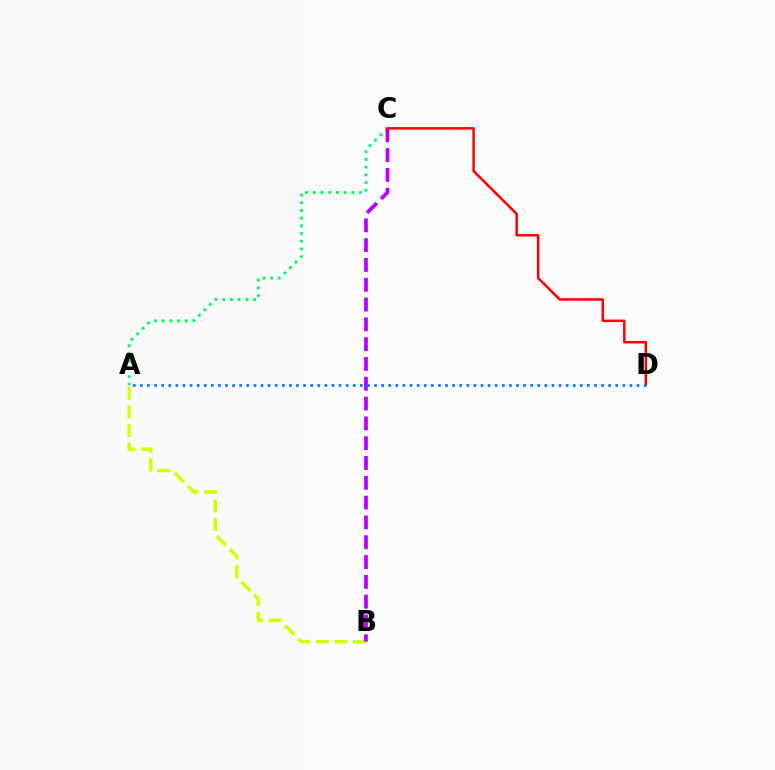{('A', 'C'): [{'color': '#00ff5c', 'line_style': 'dotted', 'thickness': 2.09}], ('A', 'B'): [{'color': '#d1ff00', 'line_style': 'dashed', 'thickness': 2.53}], ('B', 'C'): [{'color': '#b900ff', 'line_style': 'dashed', 'thickness': 2.69}], ('C', 'D'): [{'color': '#ff0000', 'line_style': 'solid', 'thickness': 1.81}], ('A', 'D'): [{'color': '#0074ff', 'line_style': 'dotted', 'thickness': 1.93}]}